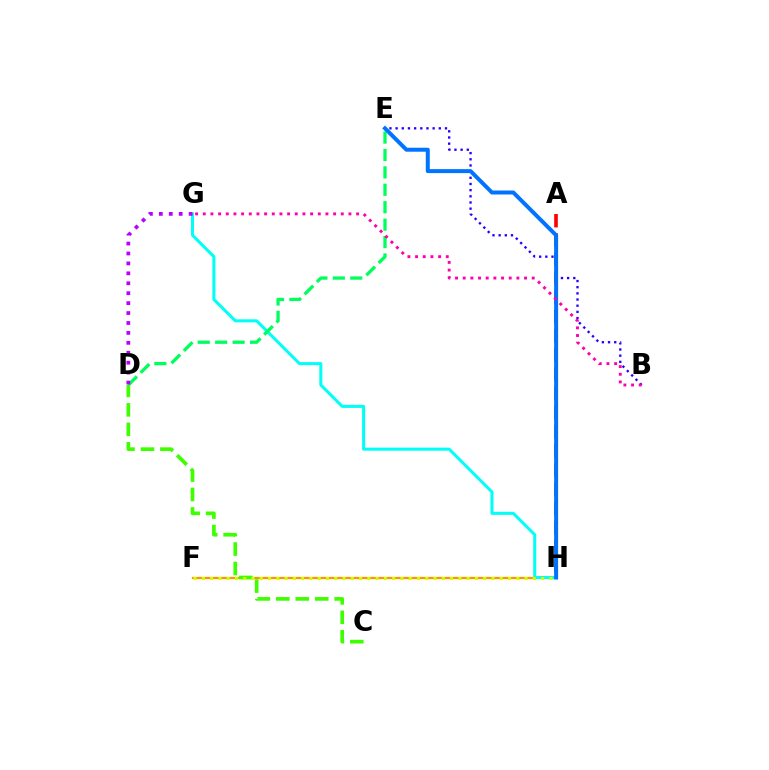{('A', 'H'): [{'color': '#ff0000', 'line_style': 'dashed', 'thickness': 2.61}], ('F', 'H'): [{'color': '#ff9400', 'line_style': 'solid', 'thickness': 1.62}, {'color': '#d1ff00', 'line_style': 'dotted', 'thickness': 2.25}], ('G', 'H'): [{'color': '#00fff6', 'line_style': 'solid', 'thickness': 2.18}], ('B', 'E'): [{'color': '#2500ff', 'line_style': 'dotted', 'thickness': 1.68}], ('D', 'E'): [{'color': '#00ff5c', 'line_style': 'dashed', 'thickness': 2.37}], ('E', 'H'): [{'color': '#0074ff', 'line_style': 'solid', 'thickness': 2.87}], ('C', 'D'): [{'color': '#3dff00', 'line_style': 'dashed', 'thickness': 2.64}], ('B', 'G'): [{'color': '#ff00ac', 'line_style': 'dotted', 'thickness': 2.08}], ('D', 'G'): [{'color': '#b900ff', 'line_style': 'dotted', 'thickness': 2.7}]}